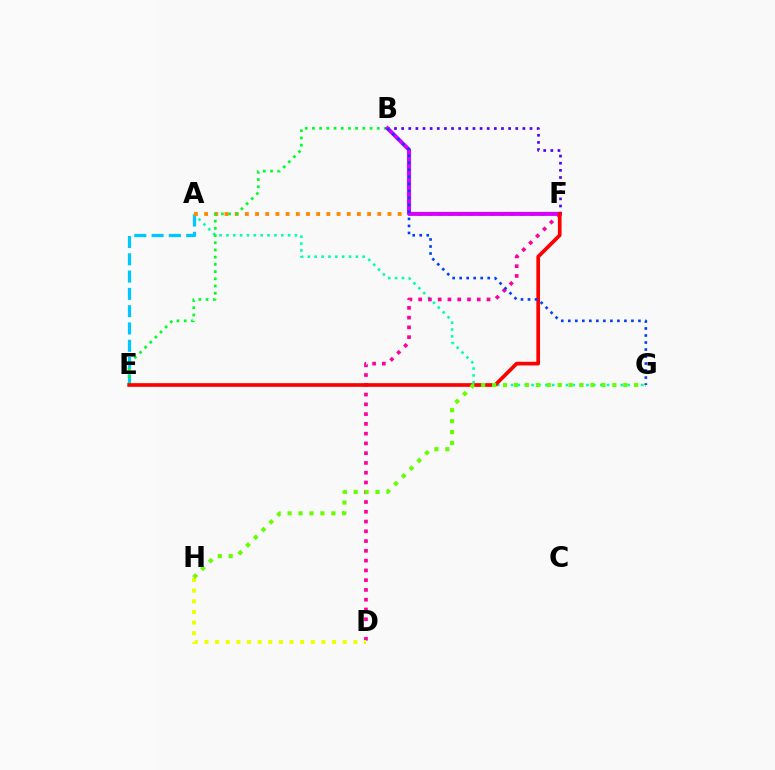{('B', 'F'): [{'color': '#4f00ff', 'line_style': 'dotted', 'thickness': 1.94}, {'color': '#d600ff', 'line_style': 'solid', 'thickness': 2.89}], ('A', 'E'): [{'color': '#00c7ff', 'line_style': 'dashed', 'thickness': 2.35}], ('A', 'G'): [{'color': '#00ffaf', 'line_style': 'dotted', 'thickness': 1.86}], ('A', 'F'): [{'color': '#ff8800', 'line_style': 'dotted', 'thickness': 2.77}], ('B', 'E'): [{'color': '#00ff27', 'line_style': 'dotted', 'thickness': 1.96}], ('D', 'F'): [{'color': '#ff00a0', 'line_style': 'dotted', 'thickness': 2.65}], ('E', 'F'): [{'color': '#ff0000', 'line_style': 'solid', 'thickness': 2.65}], ('D', 'H'): [{'color': '#eeff00', 'line_style': 'dotted', 'thickness': 2.89}], ('G', 'H'): [{'color': '#66ff00', 'line_style': 'dotted', 'thickness': 2.97}], ('B', 'G'): [{'color': '#003fff', 'line_style': 'dotted', 'thickness': 1.91}]}